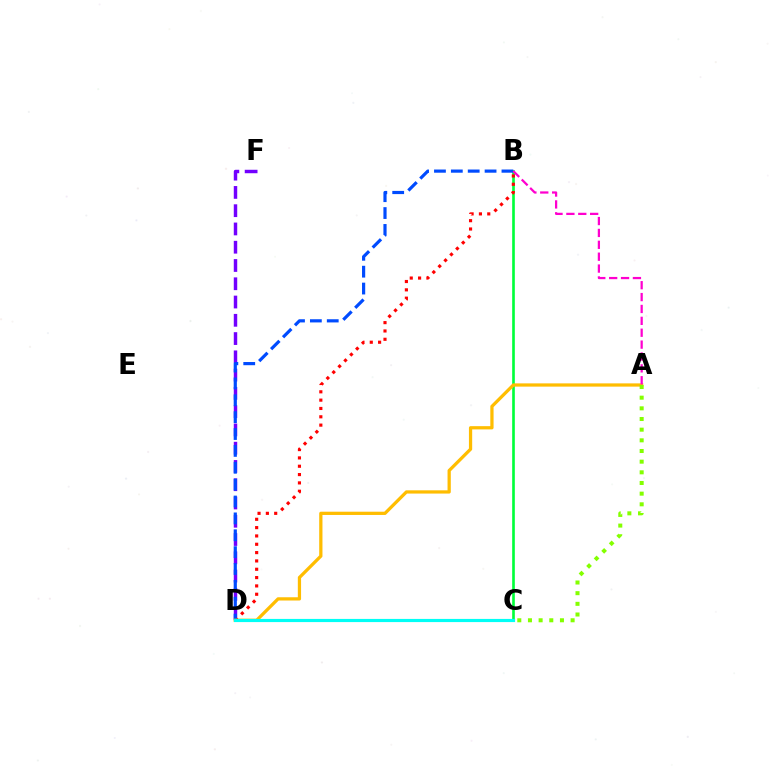{('B', 'C'): [{'color': '#00ff39', 'line_style': 'solid', 'thickness': 1.9}], ('D', 'F'): [{'color': '#7200ff', 'line_style': 'dashed', 'thickness': 2.48}], ('B', 'D'): [{'color': '#ff0000', 'line_style': 'dotted', 'thickness': 2.26}, {'color': '#004bff', 'line_style': 'dashed', 'thickness': 2.29}], ('A', 'D'): [{'color': '#ffbd00', 'line_style': 'solid', 'thickness': 2.34}], ('A', 'C'): [{'color': '#84ff00', 'line_style': 'dotted', 'thickness': 2.9}], ('A', 'B'): [{'color': '#ff00cf', 'line_style': 'dashed', 'thickness': 1.61}], ('C', 'D'): [{'color': '#00fff6', 'line_style': 'solid', 'thickness': 2.28}]}